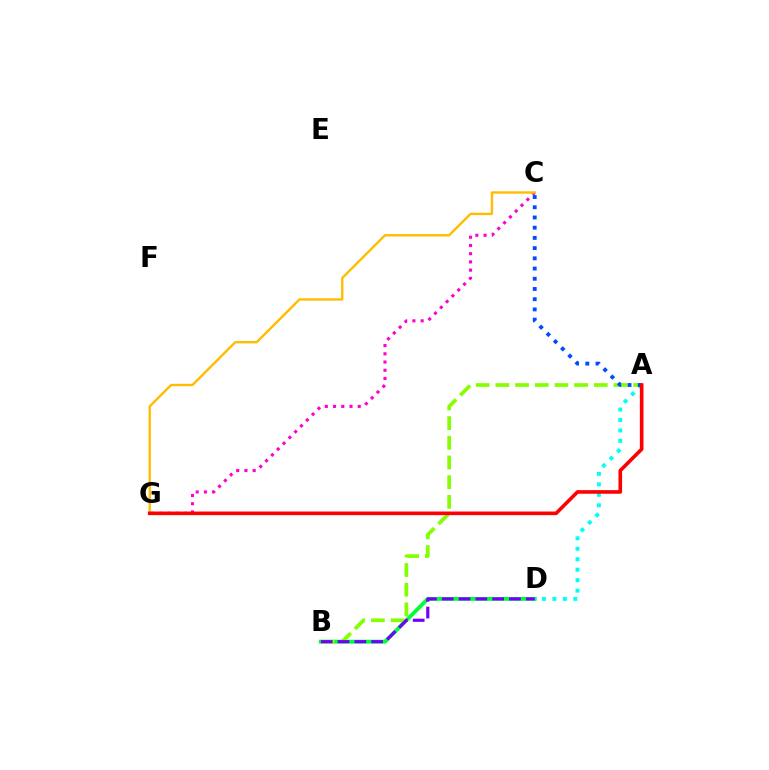{('B', 'D'): [{'color': '#00ff39', 'line_style': 'solid', 'thickness': 2.77}, {'color': '#7200ff', 'line_style': 'dashed', 'thickness': 2.28}], ('C', 'G'): [{'color': '#ff00cf', 'line_style': 'dotted', 'thickness': 2.24}, {'color': '#ffbd00', 'line_style': 'solid', 'thickness': 1.72}], ('A', 'D'): [{'color': '#00fff6', 'line_style': 'dotted', 'thickness': 2.84}], ('A', 'B'): [{'color': '#84ff00', 'line_style': 'dashed', 'thickness': 2.67}], ('A', 'C'): [{'color': '#004bff', 'line_style': 'dotted', 'thickness': 2.78}], ('A', 'G'): [{'color': '#ff0000', 'line_style': 'solid', 'thickness': 2.6}]}